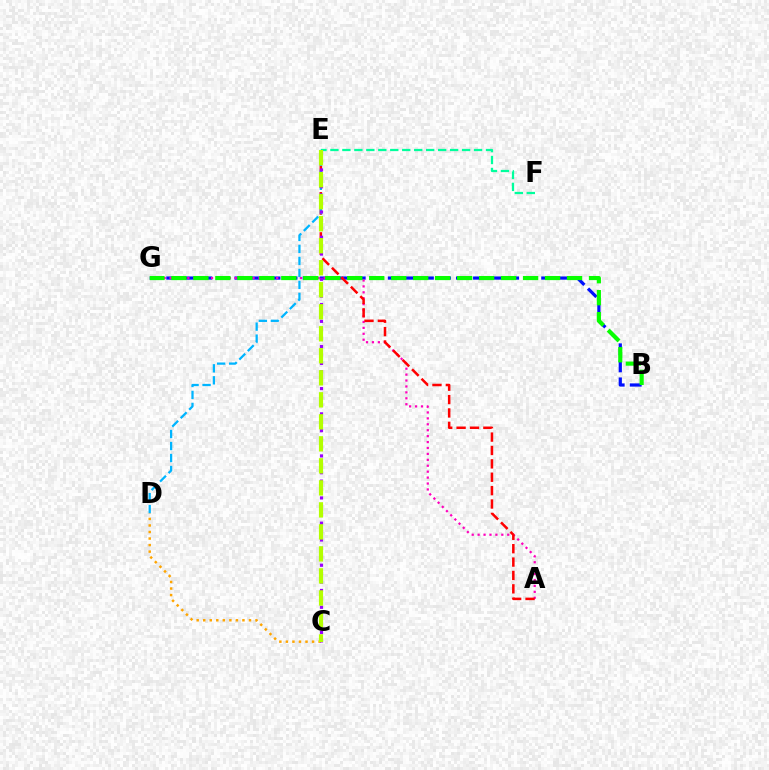{('B', 'G'): [{'color': '#0010ff', 'line_style': 'dashed', 'thickness': 2.32}, {'color': '#08ff00', 'line_style': 'dashed', 'thickness': 2.99}], ('A', 'G'): [{'color': '#ff00bd', 'line_style': 'dotted', 'thickness': 1.61}], ('A', 'E'): [{'color': '#ff0000', 'line_style': 'dashed', 'thickness': 1.82}], ('D', 'E'): [{'color': '#00b5ff', 'line_style': 'dashed', 'thickness': 1.63}], ('C', 'D'): [{'color': '#ffa500', 'line_style': 'dotted', 'thickness': 1.78}], ('C', 'E'): [{'color': '#9b00ff', 'line_style': 'dotted', 'thickness': 2.28}, {'color': '#b3ff00', 'line_style': 'dashed', 'thickness': 2.99}], ('E', 'F'): [{'color': '#00ff9d', 'line_style': 'dashed', 'thickness': 1.63}]}